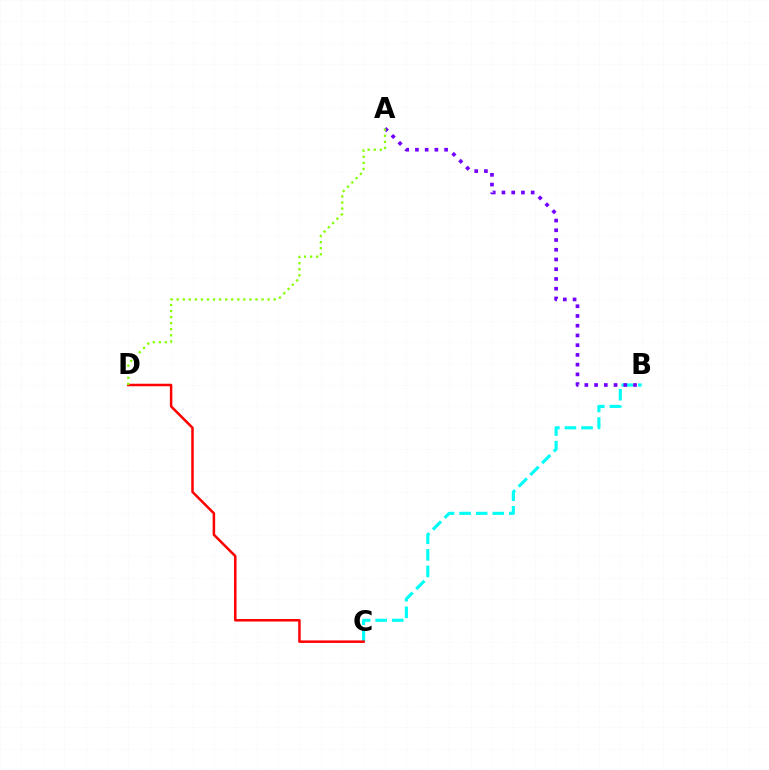{('B', 'C'): [{'color': '#00fff6', 'line_style': 'dashed', 'thickness': 2.25}], ('A', 'B'): [{'color': '#7200ff', 'line_style': 'dotted', 'thickness': 2.64}], ('C', 'D'): [{'color': '#ff0000', 'line_style': 'solid', 'thickness': 1.81}], ('A', 'D'): [{'color': '#84ff00', 'line_style': 'dotted', 'thickness': 1.65}]}